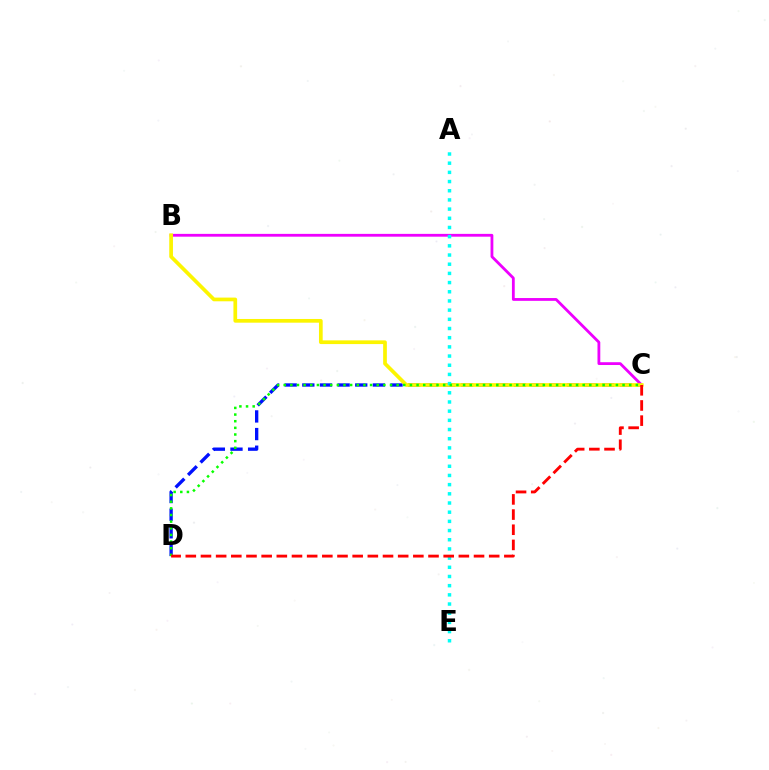{('B', 'C'): [{'color': '#ee00ff', 'line_style': 'solid', 'thickness': 2.02}, {'color': '#fcf500', 'line_style': 'solid', 'thickness': 2.67}], ('C', 'D'): [{'color': '#0010ff', 'line_style': 'dashed', 'thickness': 2.4}, {'color': '#08ff00', 'line_style': 'dotted', 'thickness': 1.81}, {'color': '#ff0000', 'line_style': 'dashed', 'thickness': 2.06}], ('A', 'E'): [{'color': '#00fff6', 'line_style': 'dotted', 'thickness': 2.5}]}